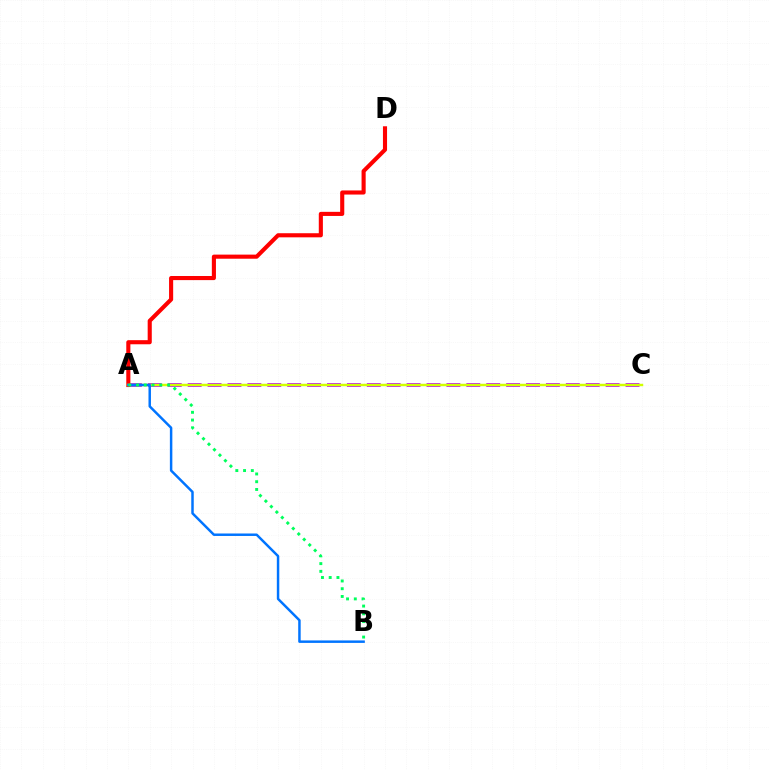{('A', 'C'): [{'color': '#b900ff', 'line_style': 'dashed', 'thickness': 2.7}, {'color': '#d1ff00', 'line_style': 'solid', 'thickness': 1.75}], ('A', 'D'): [{'color': '#ff0000', 'line_style': 'solid', 'thickness': 2.96}], ('A', 'B'): [{'color': '#0074ff', 'line_style': 'solid', 'thickness': 1.78}, {'color': '#00ff5c', 'line_style': 'dotted', 'thickness': 2.11}]}